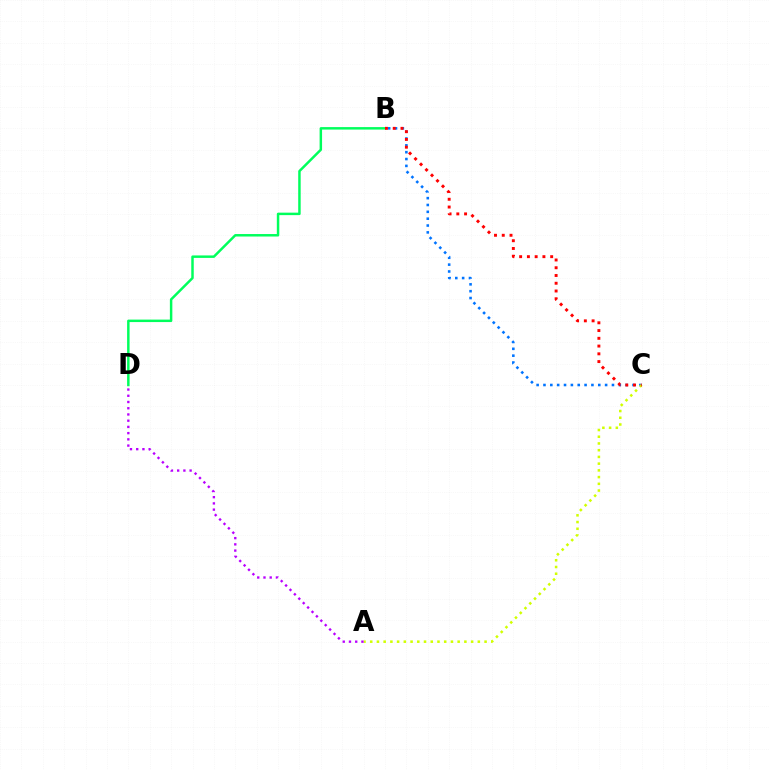{('B', 'C'): [{'color': '#0074ff', 'line_style': 'dotted', 'thickness': 1.86}, {'color': '#ff0000', 'line_style': 'dotted', 'thickness': 2.11}], ('A', 'C'): [{'color': '#d1ff00', 'line_style': 'dotted', 'thickness': 1.83}], ('B', 'D'): [{'color': '#00ff5c', 'line_style': 'solid', 'thickness': 1.78}], ('A', 'D'): [{'color': '#b900ff', 'line_style': 'dotted', 'thickness': 1.69}]}